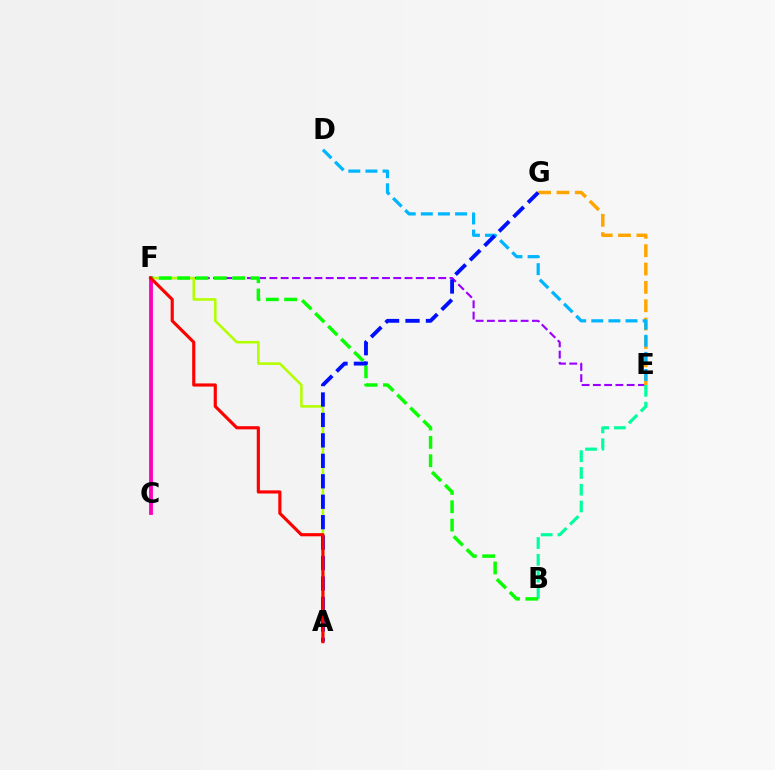{('E', 'F'): [{'color': '#9b00ff', 'line_style': 'dashed', 'thickness': 1.53}], ('A', 'F'): [{'color': '#b3ff00', 'line_style': 'solid', 'thickness': 1.85}, {'color': '#ff0000', 'line_style': 'solid', 'thickness': 2.27}], ('C', 'F'): [{'color': '#ff00bd', 'line_style': 'solid', 'thickness': 2.76}], ('B', 'E'): [{'color': '#00ff9d', 'line_style': 'dashed', 'thickness': 2.28}], ('E', 'G'): [{'color': '#ffa500', 'line_style': 'dashed', 'thickness': 2.49}], ('B', 'F'): [{'color': '#08ff00', 'line_style': 'dashed', 'thickness': 2.49}], ('D', 'E'): [{'color': '#00b5ff', 'line_style': 'dashed', 'thickness': 2.33}], ('A', 'G'): [{'color': '#0010ff', 'line_style': 'dashed', 'thickness': 2.78}]}